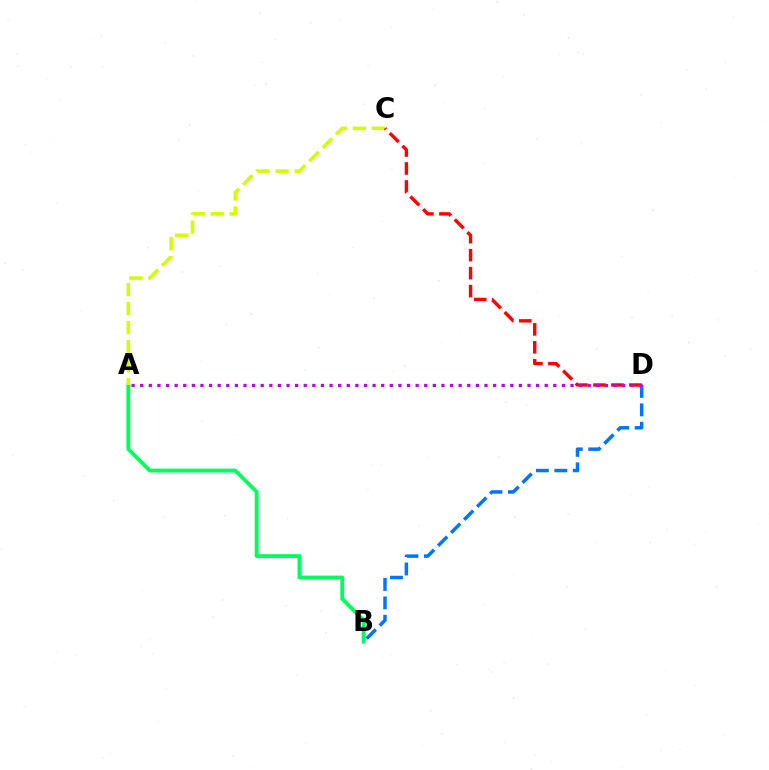{('A', 'B'): [{'color': '#00ff5c', 'line_style': 'solid', 'thickness': 2.77}], ('A', 'C'): [{'color': '#d1ff00', 'line_style': 'dashed', 'thickness': 2.58}], ('B', 'D'): [{'color': '#0074ff', 'line_style': 'dashed', 'thickness': 2.5}], ('C', 'D'): [{'color': '#ff0000', 'line_style': 'dashed', 'thickness': 2.44}], ('A', 'D'): [{'color': '#b900ff', 'line_style': 'dotted', 'thickness': 2.34}]}